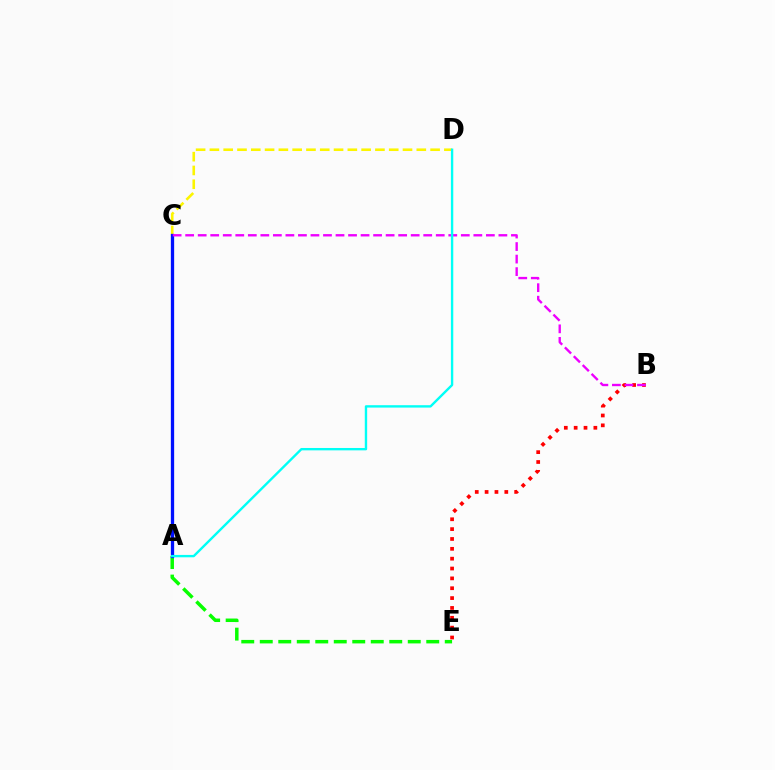{('B', 'E'): [{'color': '#ff0000', 'line_style': 'dotted', 'thickness': 2.68}], ('C', 'D'): [{'color': '#fcf500', 'line_style': 'dashed', 'thickness': 1.87}], ('A', 'E'): [{'color': '#08ff00', 'line_style': 'dashed', 'thickness': 2.51}], ('A', 'C'): [{'color': '#0010ff', 'line_style': 'solid', 'thickness': 2.37}], ('B', 'C'): [{'color': '#ee00ff', 'line_style': 'dashed', 'thickness': 1.7}], ('A', 'D'): [{'color': '#00fff6', 'line_style': 'solid', 'thickness': 1.71}]}